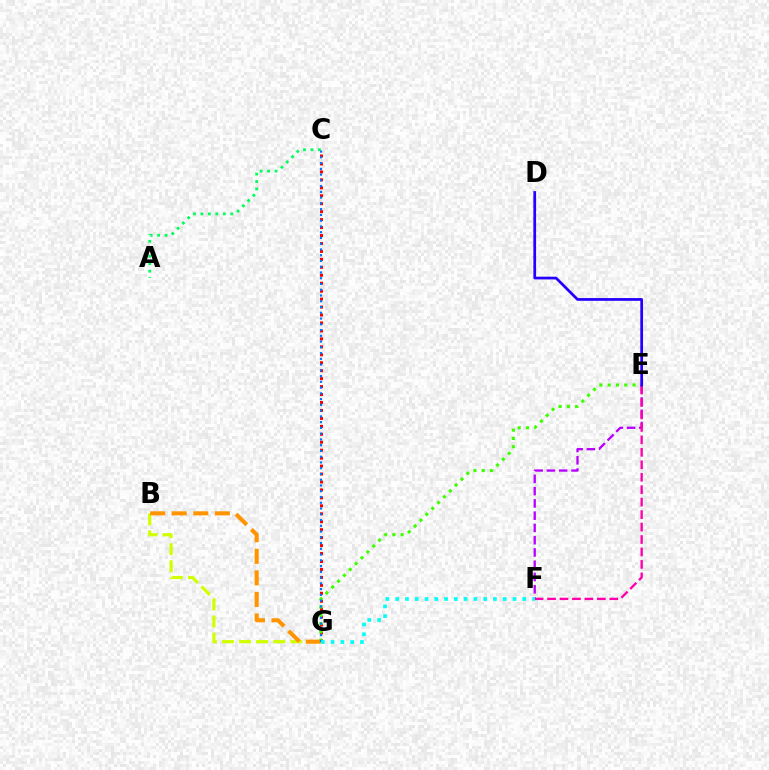{('C', 'G'): [{'color': '#ff0000', 'line_style': 'dotted', 'thickness': 2.16}, {'color': '#0074ff', 'line_style': 'dotted', 'thickness': 1.56}], ('E', 'G'): [{'color': '#3dff00', 'line_style': 'dotted', 'thickness': 2.25}], ('B', 'G'): [{'color': '#d1ff00', 'line_style': 'dashed', 'thickness': 2.32}, {'color': '#ff9400', 'line_style': 'dashed', 'thickness': 2.93}], ('A', 'C'): [{'color': '#00ff5c', 'line_style': 'dotted', 'thickness': 2.03}], ('E', 'F'): [{'color': '#b900ff', 'line_style': 'dashed', 'thickness': 1.67}, {'color': '#ff00ac', 'line_style': 'dashed', 'thickness': 1.69}], ('F', 'G'): [{'color': '#00fff6', 'line_style': 'dotted', 'thickness': 2.66}], ('D', 'E'): [{'color': '#2500ff', 'line_style': 'solid', 'thickness': 1.97}]}